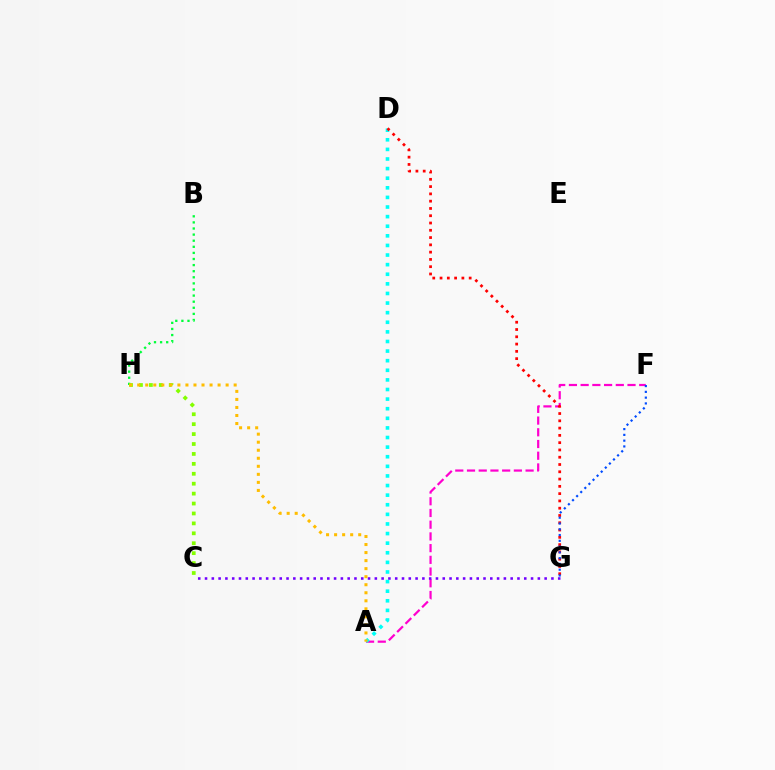{('B', 'H'): [{'color': '#00ff39', 'line_style': 'dotted', 'thickness': 1.66}], ('A', 'F'): [{'color': '#ff00cf', 'line_style': 'dashed', 'thickness': 1.59}], ('A', 'D'): [{'color': '#00fff6', 'line_style': 'dotted', 'thickness': 2.61}], ('C', 'H'): [{'color': '#84ff00', 'line_style': 'dotted', 'thickness': 2.7}], ('C', 'G'): [{'color': '#7200ff', 'line_style': 'dotted', 'thickness': 1.85}], ('A', 'H'): [{'color': '#ffbd00', 'line_style': 'dotted', 'thickness': 2.18}], ('D', 'G'): [{'color': '#ff0000', 'line_style': 'dotted', 'thickness': 1.98}], ('F', 'G'): [{'color': '#004bff', 'line_style': 'dotted', 'thickness': 1.57}]}